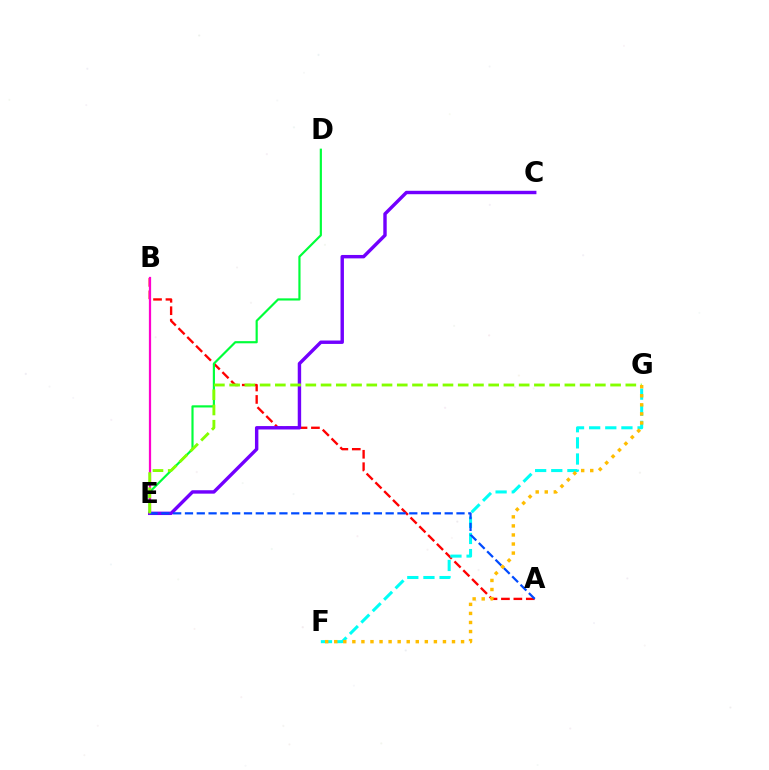{('A', 'B'): [{'color': '#ff0000', 'line_style': 'dashed', 'thickness': 1.69}], ('D', 'E'): [{'color': '#00ff39', 'line_style': 'solid', 'thickness': 1.57}], ('C', 'E'): [{'color': '#7200ff', 'line_style': 'solid', 'thickness': 2.46}], ('F', 'G'): [{'color': '#00fff6', 'line_style': 'dashed', 'thickness': 2.19}, {'color': '#ffbd00', 'line_style': 'dotted', 'thickness': 2.46}], ('B', 'E'): [{'color': '#ff00cf', 'line_style': 'solid', 'thickness': 1.61}], ('A', 'E'): [{'color': '#004bff', 'line_style': 'dashed', 'thickness': 1.6}], ('E', 'G'): [{'color': '#84ff00', 'line_style': 'dashed', 'thickness': 2.07}]}